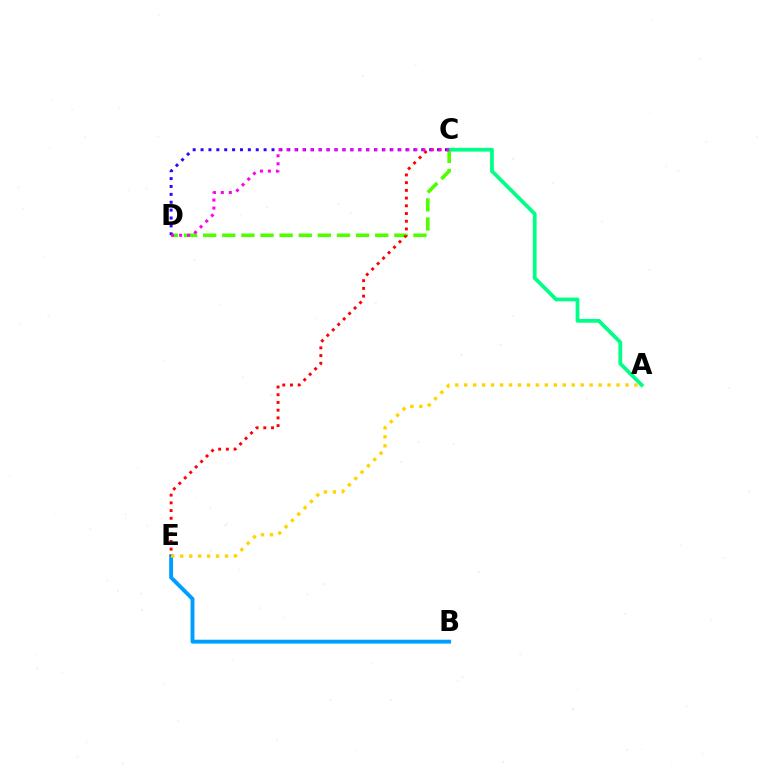{('B', 'E'): [{'color': '#009eff', 'line_style': 'solid', 'thickness': 2.8}], ('C', 'D'): [{'color': '#4fff00', 'line_style': 'dashed', 'thickness': 2.6}, {'color': '#3700ff', 'line_style': 'dotted', 'thickness': 2.14}, {'color': '#ff00ed', 'line_style': 'dotted', 'thickness': 2.17}], ('C', 'E'): [{'color': '#ff0000', 'line_style': 'dotted', 'thickness': 2.1}], ('A', 'C'): [{'color': '#00ff86', 'line_style': 'solid', 'thickness': 2.72}], ('A', 'E'): [{'color': '#ffd500', 'line_style': 'dotted', 'thickness': 2.43}]}